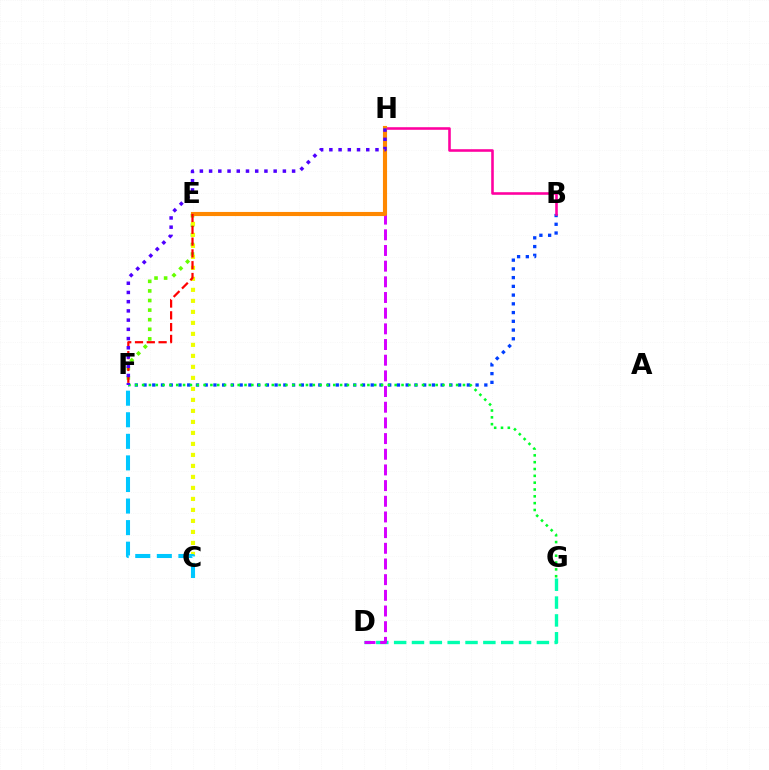{('B', 'F'): [{'color': '#003fff', 'line_style': 'dotted', 'thickness': 2.37}], ('B', 'H'): [{'color': '#ff00a0', 'line_style': 'solid', 'thickness': 1.86}], ('D', 'G'): [{'color': '#00ffaf', 'line_style': 'dashed', 'thickness': 2.42}], ('E', 'F'): [{'color': '#66ff00', 'line_style': 'dotted', 'thickness': 2.61}, {'color': '#ff0000', 'line_style': 'dashed', 'thickness': 1.6}], ('F', 'G'): [{'color': '#00ff27', 'line_style': 'dotted', 'thickness': 1.85}], ('D', 'H'): [{'color': '#d600ff', 'line_style': 'dashed', 'thickness': 2.13}], ('C', 'E'): [{'color': '#eeff00', 'line_style': 'dotted', 'thickness': 2.99}], ('C', 'F'): [{'color': '#00c7ff', 'line_style': 'dashed', 'thickness': 2.93}], ('E', 'H'): [{'color': '#ff8800', 'line_style': 'solid', 'thickness': 2.97}], ('F', 'H'): [{'color': '#4f00ff', 'line_style': 'dotted', 'thickness': 2.51}]}